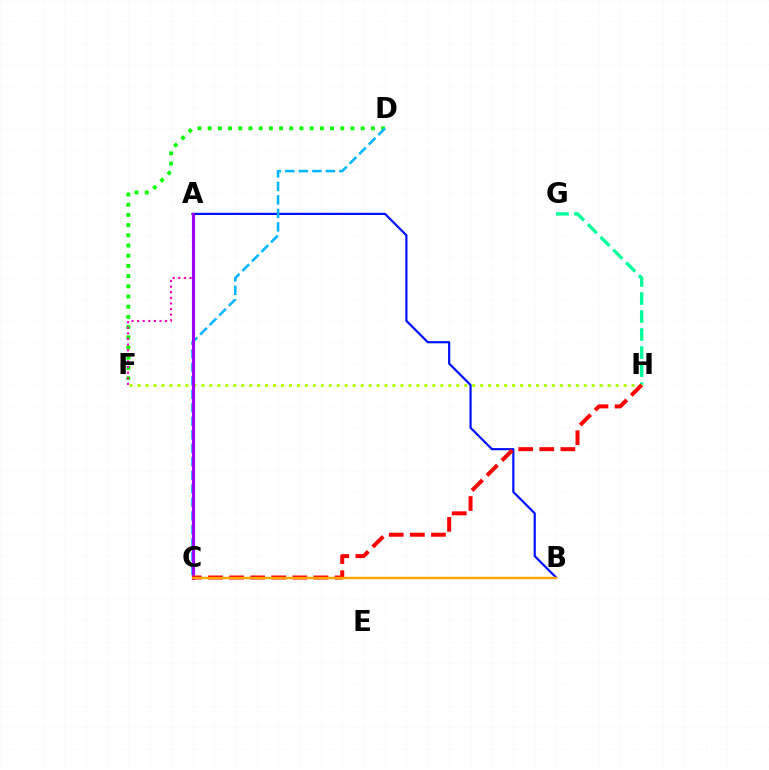{('G', 'H'): [{'color': '#00ff9d', 'line_style': 'dashed', 'thickness': 2.45}], ('D', 'F'): [{'color': '#08ff00', 'line_style': 'dotted', 'thickness': 2.77}], ('A', 'B'): [{'color': '#0010ff', 'line_style': 'solid', 'thickness': 1.57}], ('A', 'F'): [{'color': '#ff00bd', 'line_style': 'dotted', 'thickness': 1.53}], ('F', 'H'): [{'color': '#b3ff00', 'line_style': 'dotted', 'thickness': 2.16}], ('C', 'D'): [{'color': '#00b5ff', 'line_style': 'dashed', 'thickness': 1.84}], ('A', 'C'): [{'color': '#9b00ff', 'line_style': 'solid', 'thickness': 2.24}], ('C', 'H'): [{'color': '#ff0000', 'line_style': 'dashed', 'thickness': 2.87}], ('B', 'C'): [{'color': '#ffa500', 'line_style': 'solid', 'thickness': 1.72}]}